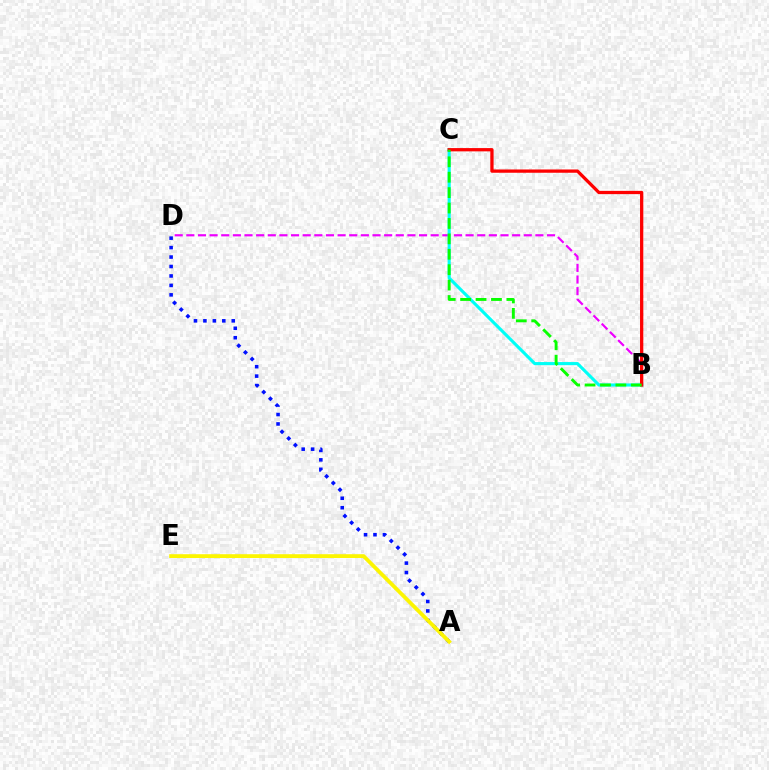{('A', 'D'): [{'color': '#0010ff', 'line_style': 'dotted', 'thickness': 2.57}], ('B', 'D'): [{'color': '#ee00ff', 'line_style': 'dashed', 'thickness': 1.58}], ('B', 'C'): [{'color': '#00fff6', 'line_style': 'solid', 'thickness': 2.24}, {'color': '#ff0000', 'line_style': 'solid', 'thickness': 2.36}, {'color': '#08ff00', 'line_style': 'dashed', 'thickness': 2.09}], ('A', 'E'): [{'color': '#fcf500', 'line_style': 'solid', 'thickness': 2.74}]}